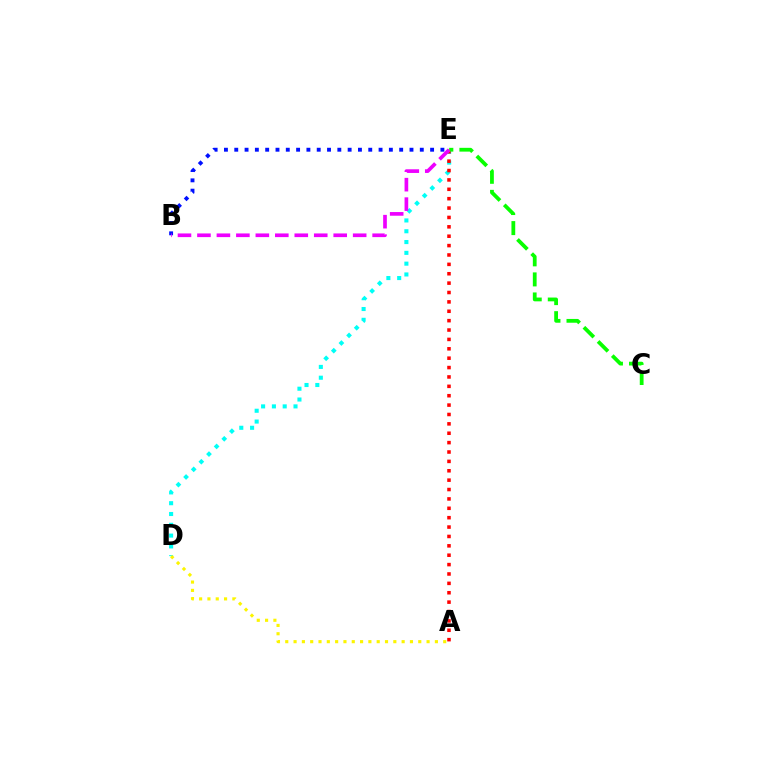{('D', 'E'): [{'color': '#00fff6', 'line_style': 'dotted', 'thickness': 2.93}], ('A', 'E'): [{'color': '#ff0000', 'line_style': 'dotted', 'thickness': 2.55}], ('C', 'E'): [{'color': '#08ff00', 'line_style': 'dashed', 'thickness': 2.72}], ('A', 'D'): [{'color': '#fcf500', 'line_style': 'dotted', 'thickness': 2.26}], ('B', 'E'): [{'color': '#0010ff', 'line_style': 'dotted', 'thickness': 2.8}, {'color': '#ee00ff', 'line_style': 'dashed', 'thickness': 2.64}]}